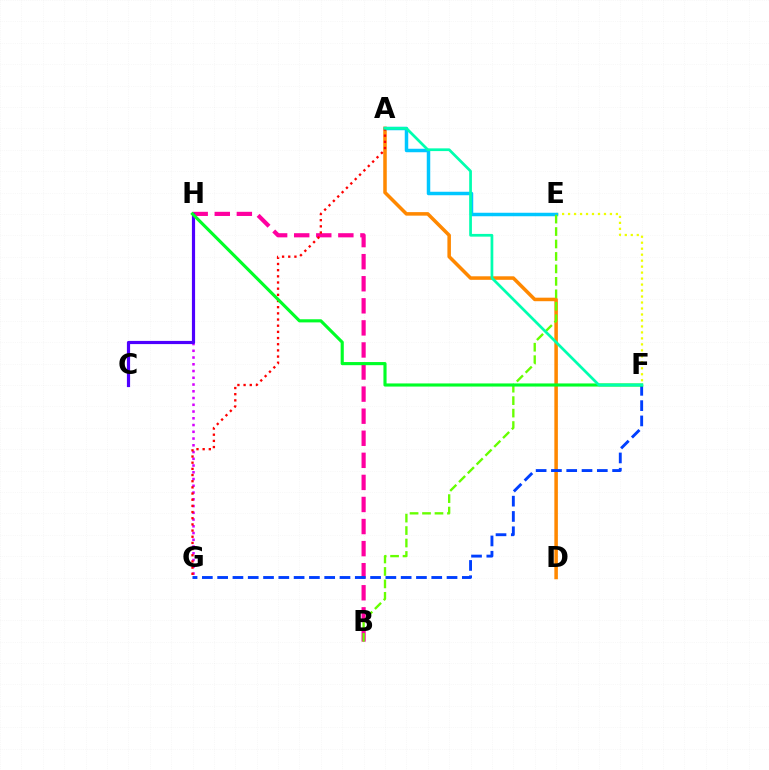{('B', 'H'): [{'color': '#ff00a0', 'line_style': 'dashed', 'thickness': 3.0}], ('A', 'D'): [{'color': '#ff8800', 'line_style': 'solid', 'thickness': 2.54}], ('E', 'F'): [{'color': '#eeff00', 'line_style': 'dotted', 'thickness': 1.62}], ('G', 'H'): [{'color': '#d600ff', 'line_style': 'dotted', 'thickness': 1.83}], ('A', 'E'): [{'color': '#00c7ff', 'line_style': 'solid', 'thickness': 2.51}], ('A', 'G'): [{'color': '#ff0000', 'line_style': 'dotted', 'thickness': 1.68}], ('F', 'G'): [{'color': '#003fff', 'line_style': 'dashed', 'thickness': 2.08}], ('B', 'E'): [{'color': '#66ff00', 'line_style': 'dashed', 'thickness': 1.69}], ('C', 'H'): [{'color': '#4f00ff', 'line_style': 'solid', 'thickness': 2.29}], ('F', 'H'): [{'color': '#00ff27', 'line_style': 'solid', 'thickness': 2.26}], ('A', 'F'): [{'color': '#00ffaf', 'line_style': 'solid', 'thickness': 1.96}]}